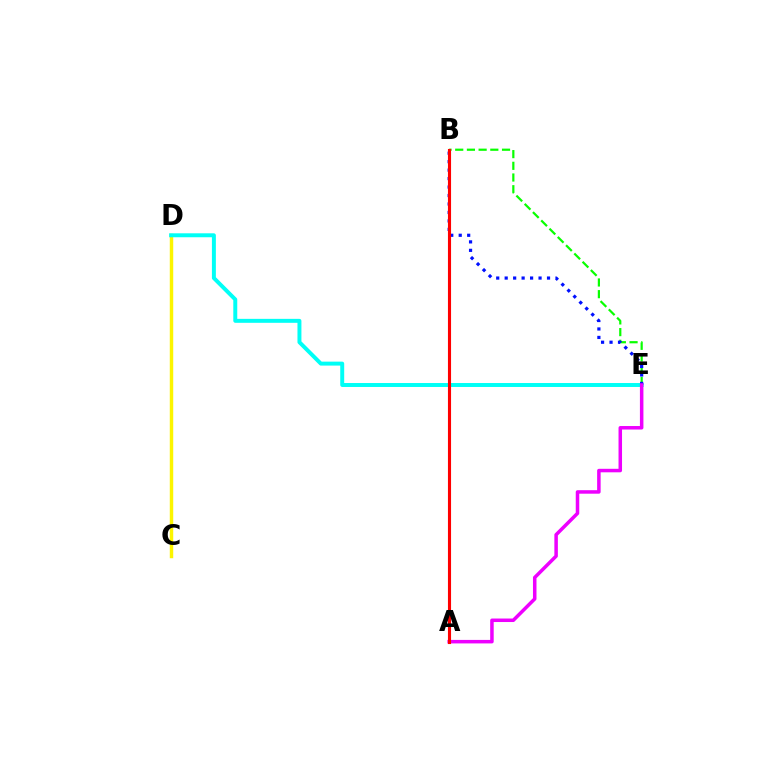{('C', 'D'): [{'color': '#fcf500', 'line_style': 'solid', 'thickness': 2.48}], ('B', 'E'): [{'color': '#08ff00', 'line_style': 'dashed', 'thickness': 1.59}, {'color': '#0010ff', 'line_style': 'dotted', 'thickness': 2.3}], ('D', 'E'): [{'color': '#00fff6', 'line_style': 'solid', 'thickness': 2.85}], ('A', 'E'): [{'color': '#ee00ff', 'line_style': 'solid', 'thickness': 2.52}], ('A', 'B'): [{'color': '#ff0000', 'line_style': 'solid', 'thickness': 2.24}]}